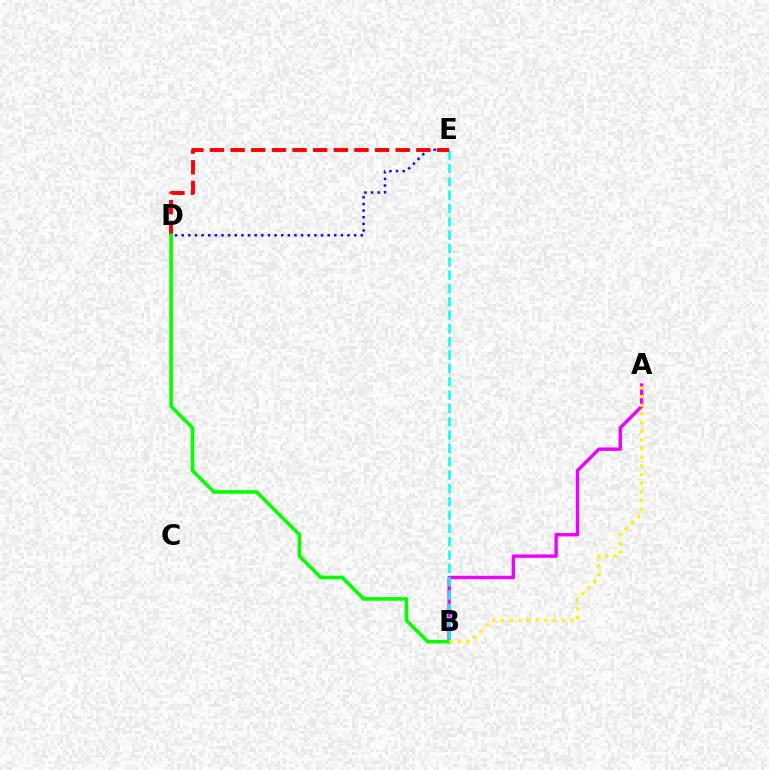{('A', 'B'): [{'color': '#ee00ff', 'line_style': 'solid', 'thickness': 2.44}, {'color': '#fcf500', 'line_style': 'dotted', 'thickness': 2.35}], ('B', 'E'): [{'color': '#00fff6', 'line_style': 'dashed', 'thickness': 1.81}], ('D', 'E'): [{'color': '#0010ff', 'line_style': 'dotted', 'thickness': 1.8}, {'color': '#ff0000', 'line_style': 'dashed', 'thickness': 2.8}], ('B', 'D'): [{'color': '#08ff00', 'line_style': 'solid', 'thickness': 2.61}]}